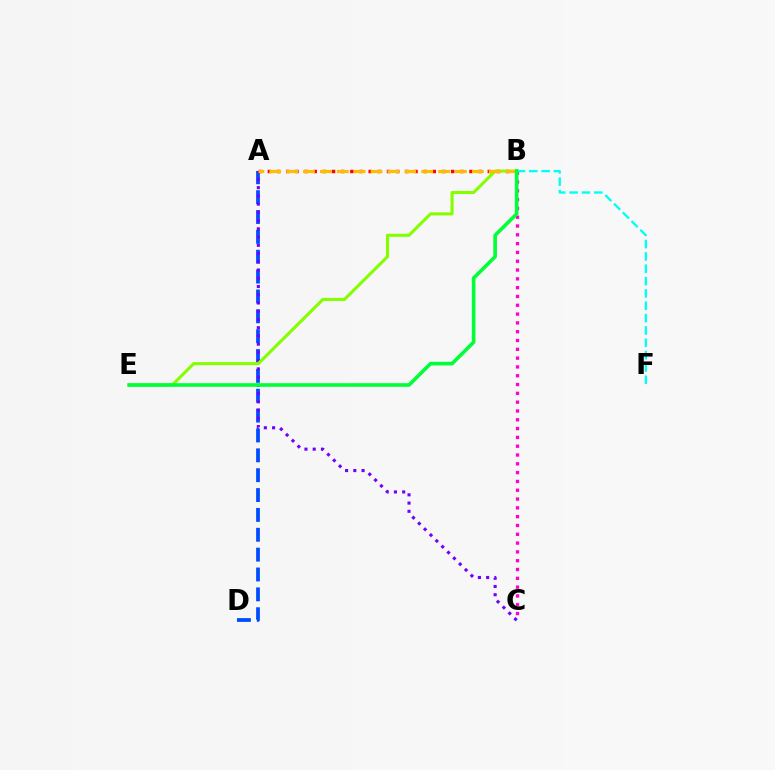{('A', 'D'): [{'color': '#004bff', 'line_style': 'dashed', 'thickness': 2.7}], ('A', 'C'): [{'color': '#7200ff', 'line_style': 'dotted', 'thickness': 2.24}], ('B', 'C'): [{'color': '#ff00cf', 'line_style': 'dotted', 'thickness': 2.39}], ('A', 'B'): [{'color': '#ff0000', 'line_style': 'dotted', 'thickness': 2.49}, {'color': '#ffbd00', 'line_style': 'dashed', 'thickness': 2.29}], ('B', 'E'): [{'color': '#84ff00', 'line_style': 'solid', 'thickness': 2.22}, {'color': '#00ff39', 'line_style': 'solid', 'thickness': 2.61}], ('B', 'F'): [{'color': '#00fff6', 'line_style': 'dashed', 'thickness': 1.68}]}